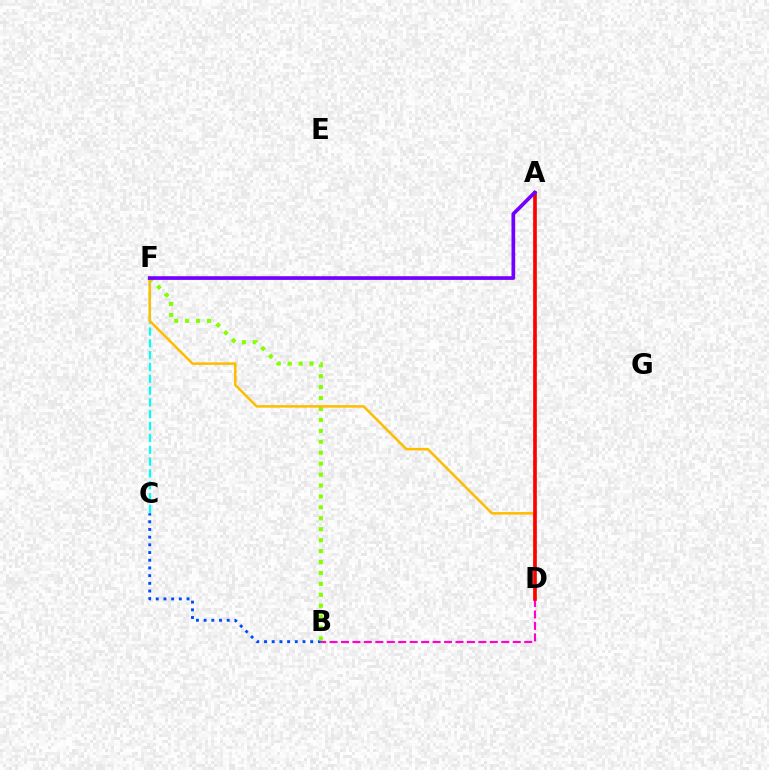{('B', 'C'): [{'color': '#004bff', 'line_style': 'dotted', 'thickness': 2.09}], ('A', 'D'): [{'color': '#00ff39', 'line_style': 'dashed', 'thickness': 1.72}, {'color': '#ff0000', 'line_style': 'solid', 'thickness': 2.62}], ('B', 'F'): [{'color': '#84ff00', 'line_style': 'dotted', 'thickness': 2.97}], ('C', 'F'): [{'color': '#00fff6', 'line_style': 'dashed', 'thickness': 1.61}], ('D', 'F'): [{'color': '#ffbd00', 'line_style': 'solid', 'thickness': 1.83}], ('B', 'D'): [{'color': '#ff00cf', 'line_style': 'dashed', 'thickness': 1.56}], ('A', 'F'): [{'color': '#7200ff', 'line_style': 'solid', 'thickness': 2.65}]}